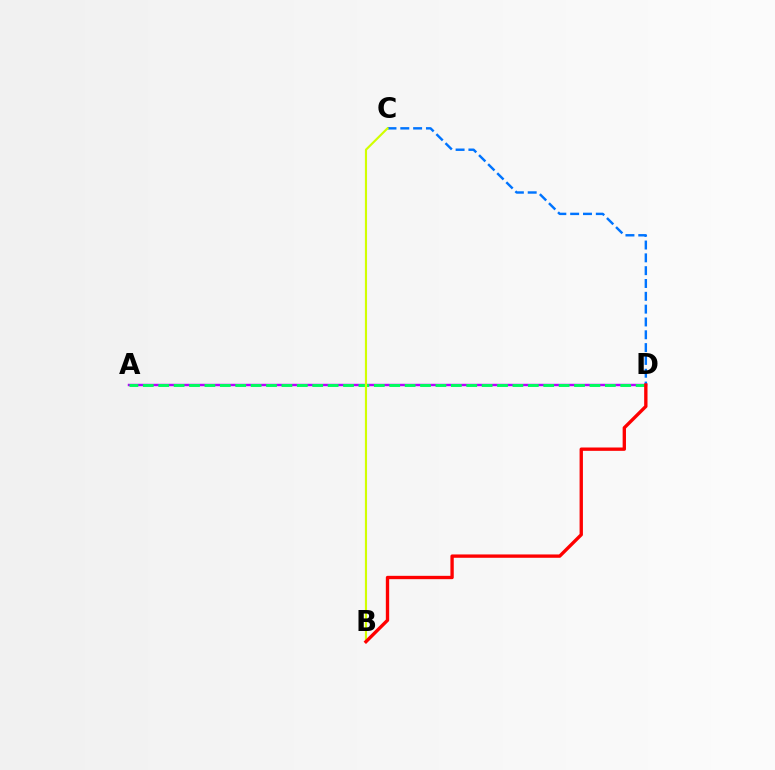{('A', 'D'): [{'color': '#b900ff', 'line_style': 'solid', 'thickness': 1.75}, {'color': '#00ff5c', 'line_style': 'dashed', 'thickness': 2.09}], ('C', 'D'): [{'color': '#0074ff', 'line_style': 'dashed', 'thickness': 1.74}], ('B', 'C'): [{'color': '#d1ff00', 'line_style': 'solid', 'thickness': 1.54}], ('B', 'D'): [{'color': '#ff0000', 'line_style': 'solid', 'thickness': 2.41}]}